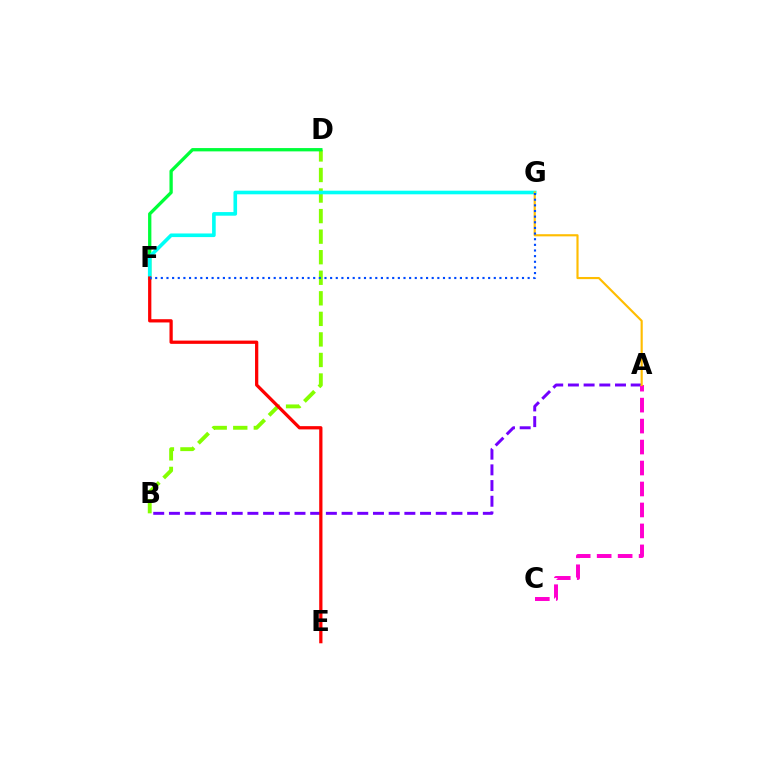{('B', 'D'): [{'color': '#84ff00', 'line_style': 'dashed', 'thickness': 2.79}], ('D', 'F'): [{'color': '#00ff39', 'line_style': 'solid', 'thickness': 2.38}], ('A', 'B'): [{'color': '#7200ff', 'line_style': 'dashed', 'thickness': 2.13}], ('F', 'G'): [{'color': '#00fff6', 'line_style': 'solid', 'thickness': 2.6}, {'color': '#004bff', 'line_style': 'dotted', 'thickness': 1.53}], ('E', 'F'): [{'color': '#ff0000', 'line_style': 'solid', 'thickness': 2.34}], ('A', 'C'): [{'color': '#ff00cf', 'line_style': 'dashed', 'thickness': 2.85}], ('A', 'G'): [{'color': '#ffbd00', 'line_style': 'solid', 'thickness': 1.55}]}